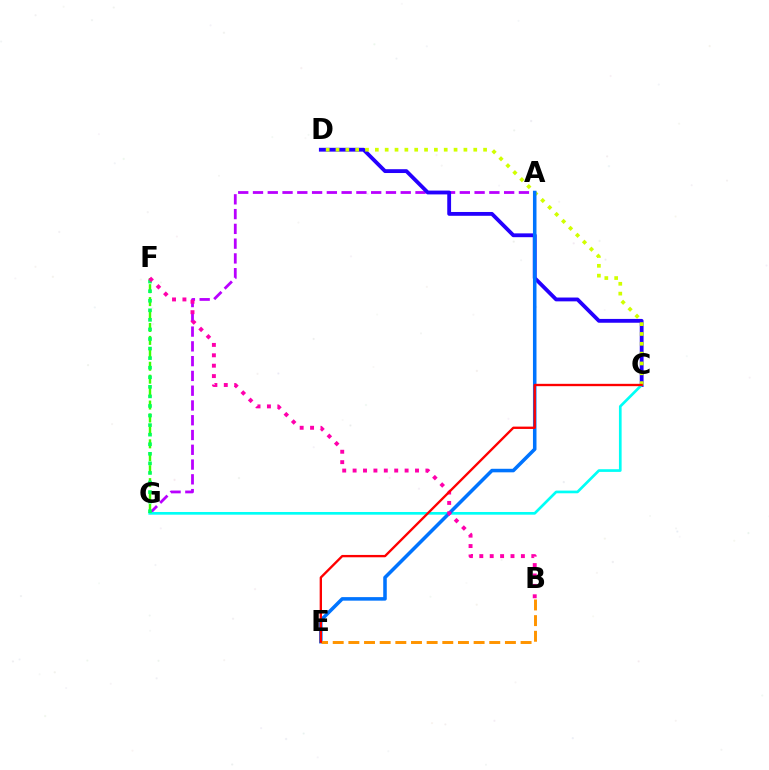{('A', 'G'): [{'color': '#b900ff', 'line_style': 'dashed', 'thickness': 2.01}], ('C', 'D'): [{'color': '#2500ff', 'line_style': 'solid', 'thickness': 2.75}, {'color': '#d1ff00', 'line_style': 'dotted', 'thickness': 2.67}], ('F', 'G'): [{'color': '#3dff00', 'line_style': 'dashed', 'thickness': 1.76}, {'color': '#00ff5c', 'line_style': 'dotted', 'thickness': 2.6}], ('C', 'G'): [{'color': '#00fff6', 'line_style': 'solid', 'thickness': 1.93}], ('A', 'E'): [{'color': '#0074ff', 'line_style': 'solid', 'thickness': 2.55}], ('B', 'F'): [{'color': '#ff00ac', 'line_style': 'dotted', 'thickness': 2.83}], ('B', 'E'): [{'color': '#ff9400', 'line_style': 'dashed', 'thickness': 2.13}], ('C', 'E'): [{'color': '#ff0000', 'line_style': 'solid', 'thickness': 1.69}]}